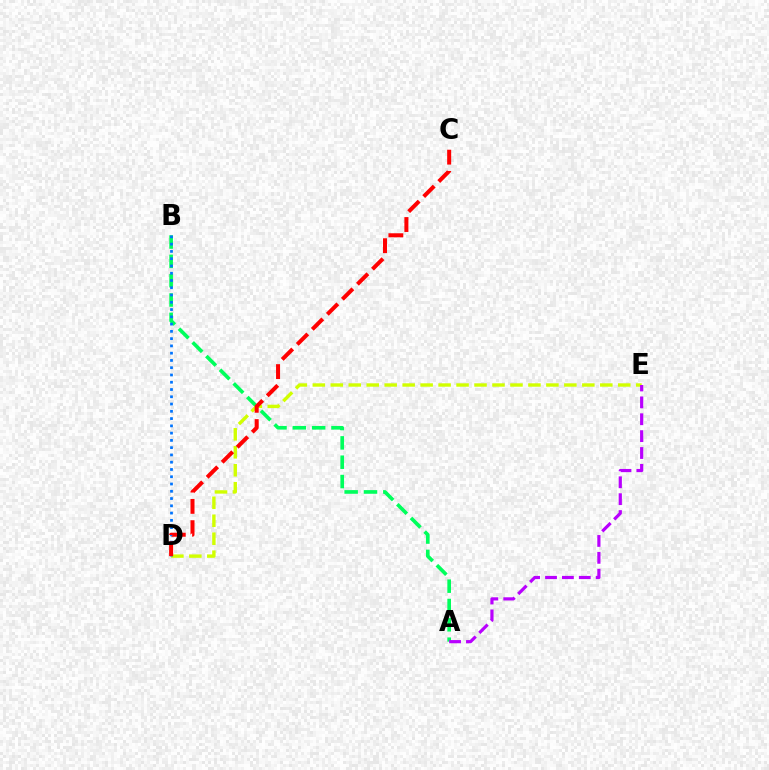{('A', 'B'): [{'color': '#00ff5c', 'line_style': 'dashed', 'thickness': 2.63}], ('D', 'E'): [{'color': '#d1ff00', 'line_style': 'dashed', 'thickness': 2.44}], ('B', 'D'): [{'color': '#0074ff', 'line_style': 'dotted', 'thickness': 1.97}], ('A', 'E'): [{'color': '#b900ff', 'line_style': 'dashed', 'thickness': 2.29}], ('C', 'D'): [{'color': '#ff0000', 'line_style': 'dashed', 'thickness': 2.89}]}